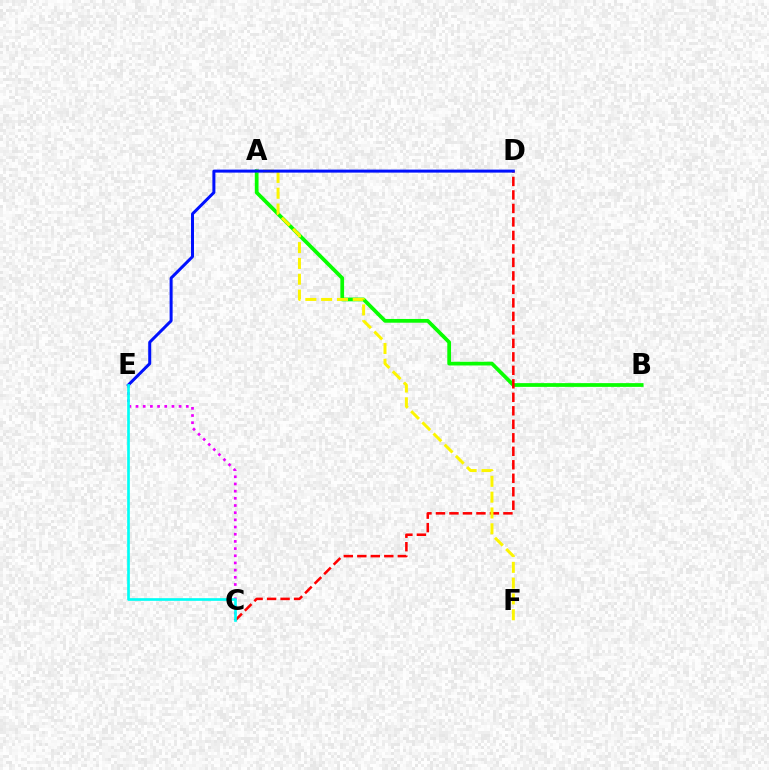{('C', 'E'): [{'color': '#ee00ff', 'line_style': 'dotted', 'thickness': 1.95}, {'color': '#00fff6', 'line_style': 'solid', 'thickness': 1.92}], ('A', 'B'): [{'color': '#08ff00', 'line_style': 'solid', 'thickness': 2.69}], ('C', 'D'): [{'color': '#ff0000', 'line_style': 'dashed', 'thickness': 1.83}], ('A', 'F'): [{'color': '#fcf500', 'line_style': 'dashed', 'thickness': 2.15}], ('D', 'E'): [{'color': '#0010ff', 'line_style': 'solid', 'thickness': 2.16}]}